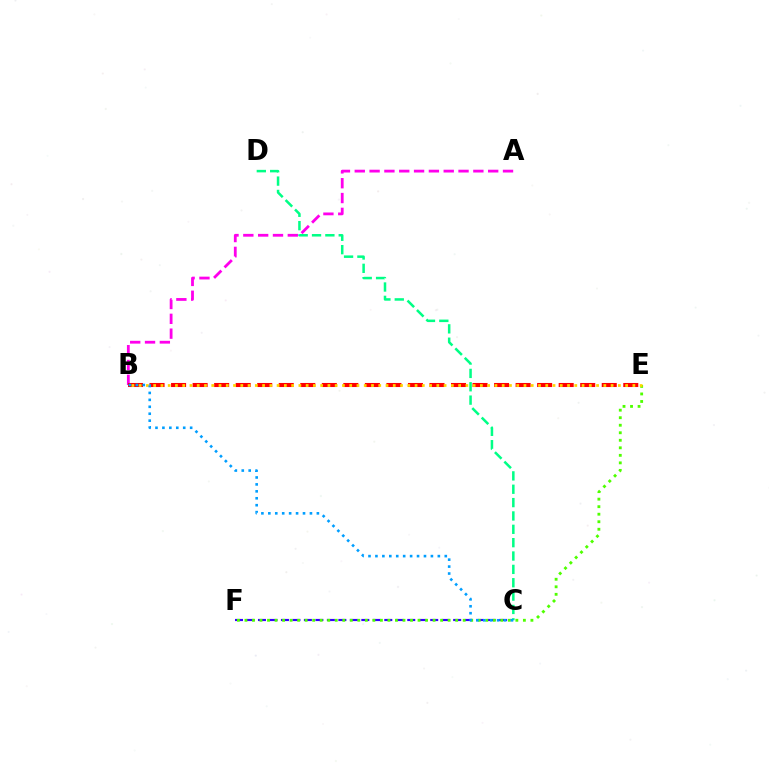{('A', 'B'): [{'color': '#ff00ed', 'line_style': 'dashed', 'thickness': 2.01}], ('C', 'F'): [{'color': '#3700ff', 'line_style': 'dashed', 'thickness': 1.56}], ('E', 'F'): [{'color': '#4fff00', 'line_style': 'dotted', 'thickness': 2.04}], ('B', 'E'): [{'color': '#ff0000', 'line_style': 'dashed', 'thickness': 2.93}, {'color': '#ffd500', 'line_style': 'dotted', 'thickness': 1.97}], ('C', 'D'): [{'color': '#00ff86', 'line_style': 'dashed', 'thickness': 1.81}], ('B', 'C'): [{'color': '#009eff', 'line_style': 'dotted', 'thickness': 1.88}]}